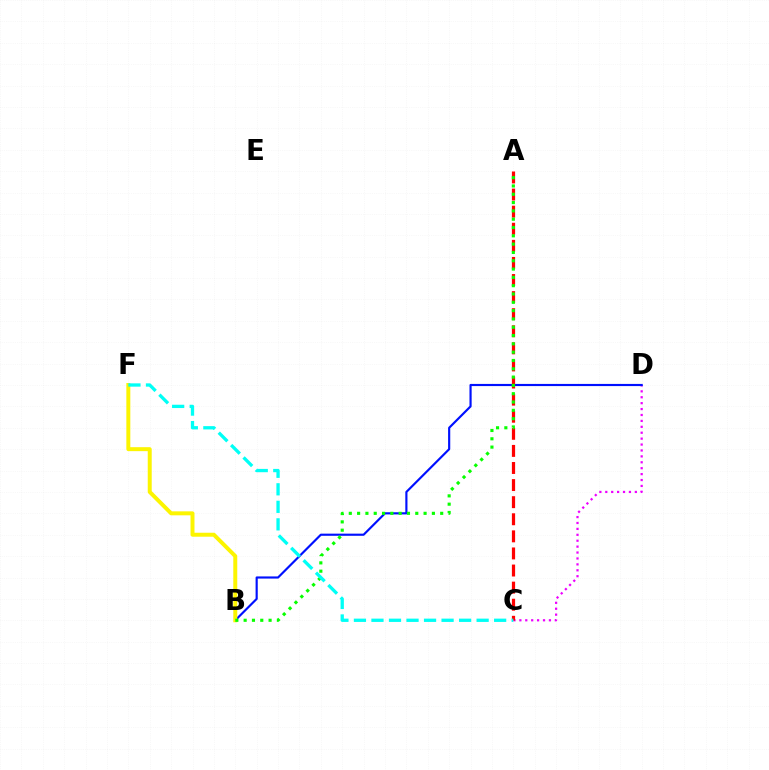{('C', 'D'): [{'color': '#ee00ff', 'line_style': 'dotted', 'thickness': 1.61}], ('B', 'D'): [{'color': '#0010ff', 'line_style': 'solid', 'thickness': 1.55}], ('A', 'C'): [{'color': '#ff0000', 'line_style': 'dashed', 'thickness': 2.32}], ('B', 'F'): [{'color': '#fcf500', 'line_style': 'solid', 'thickness': 2.86}], ('A', 'B'): [{'color': '#08ff00', 'line_style': 'dotted', 'thickness': 2.26}], ('C', 'F'): [{'color': '#00fff6', 'line_style': 'dashed', 'thickness': 2.38}]}